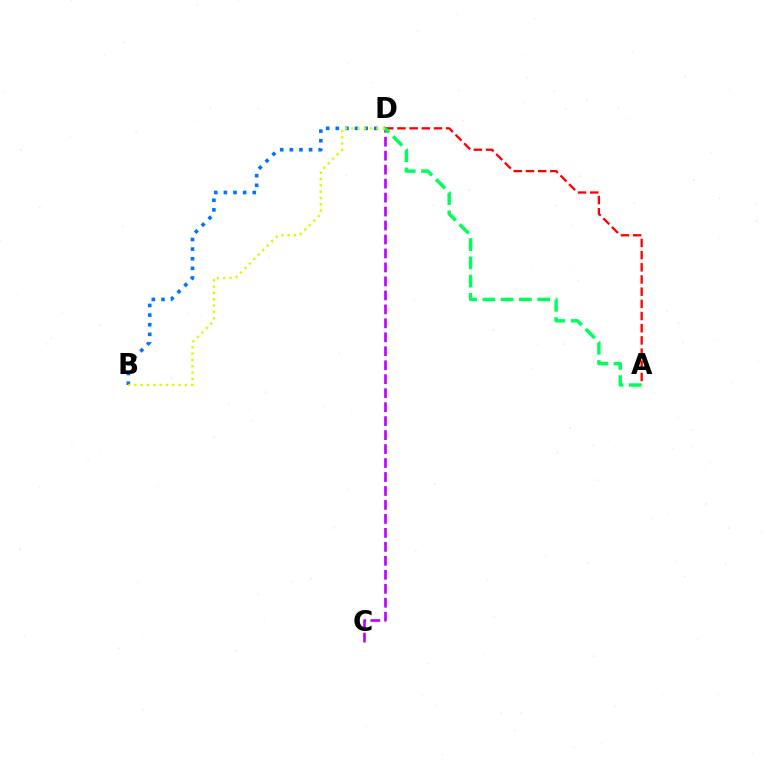{('A', 'D'): [{'color': '#ff0000', 'line_style': 'dashed', 'thickness': 1.66}, {'color': '#00ff5c', 'line_style': 'dashed', 'thickness': 2.48}], ('B', 'D'): [{'color': '#0074ff', 'line_style': 'dotted', 'thickness': 2.61}, {'color': '#d1ff00', 'line_style': 'dotted', 'thickness': 1.72}], ('C', 'D'): [{'color': '#b900ff', 'line_style': 'dashed', 'thickness': 1.9}]}